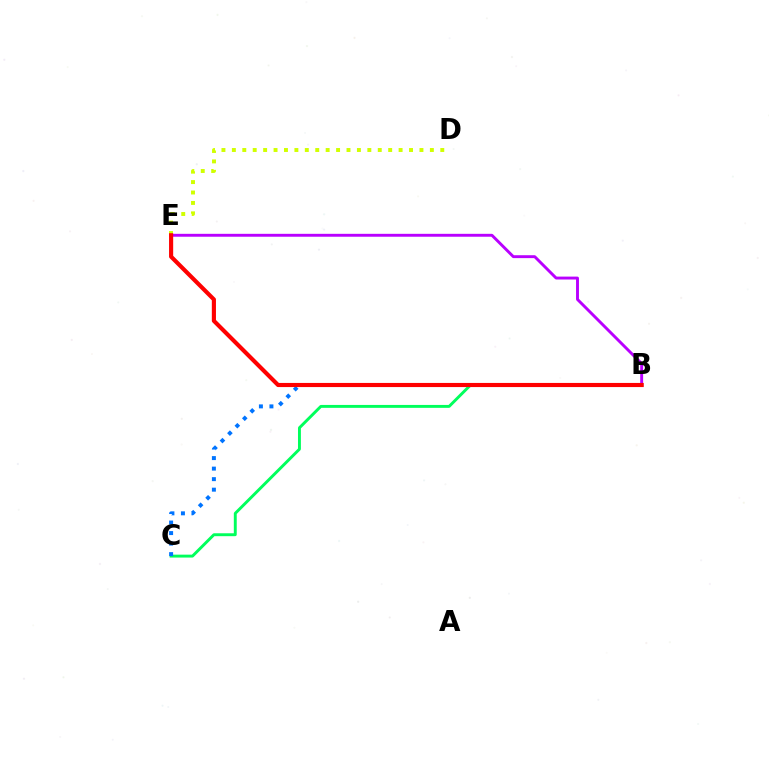{('B', 'C'): [{'color': '#00ff5c', 'line_style': 'solid', 'thickness': 2.1}, {'color': '#0074ff', 'line_style': 'dotted', 'thickness': 2.86}], ('B', 'E'): [{'color': '#b900ff', 'line_style': 'solid', 'thickness': 2.09}, {'color': '#ff0000', 'line_style': 'solid', 'thickness': 2.98}], ('D', 'E'): [{'color': '#d1ff00', 'line_style': 'dotted', 'thickness': 2.83}]}